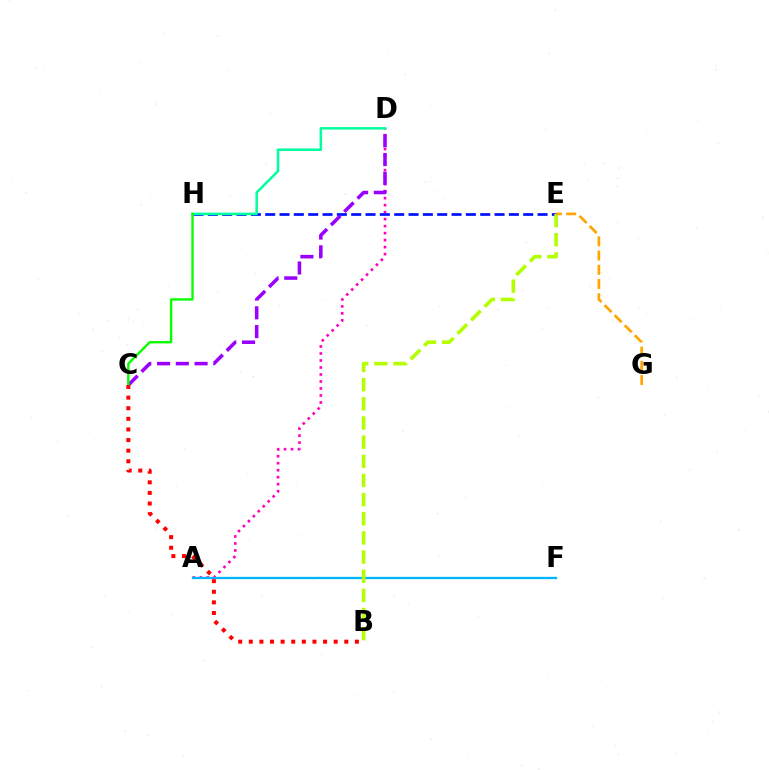{('A', 'D'): [{'color': '#ff00bd', 'line_style': 'dotted', 'thickness': 1.9}], ('A', 'F'): [{'color': '#00b5ff', 'line_style': 'solid', 'thickness': 1.65}], ('E', 'H'): [{'color': '#0010ff', 'line_style': 'dashed', 'thickness': 1.95}], ('C', 'D'): [{'color': '#9b00ff', 'line_style': 'dashed', 'thickness': 2.55}], ('D', 'H'): [{'color': '#00ff9d', 'line_style': 'solid', 'thickness': 1.8}], ('C', 'H'): [{'color': '#08ff00', 'line_style': 'solid', 'thickness': 1.72}], ('B', 'E'): [{'color': '#b3ff00', 'line_style': 'dashed', 'thickness': 2.6}], ('E', 'G'): [{'color': '#ffa500', 'line_style': 'dashed', 'thickness': 1.93}], ('B', 'C'): [{'color': '#ff0000', 'line_style': 'dotted', 'thickness': 2.88}]}